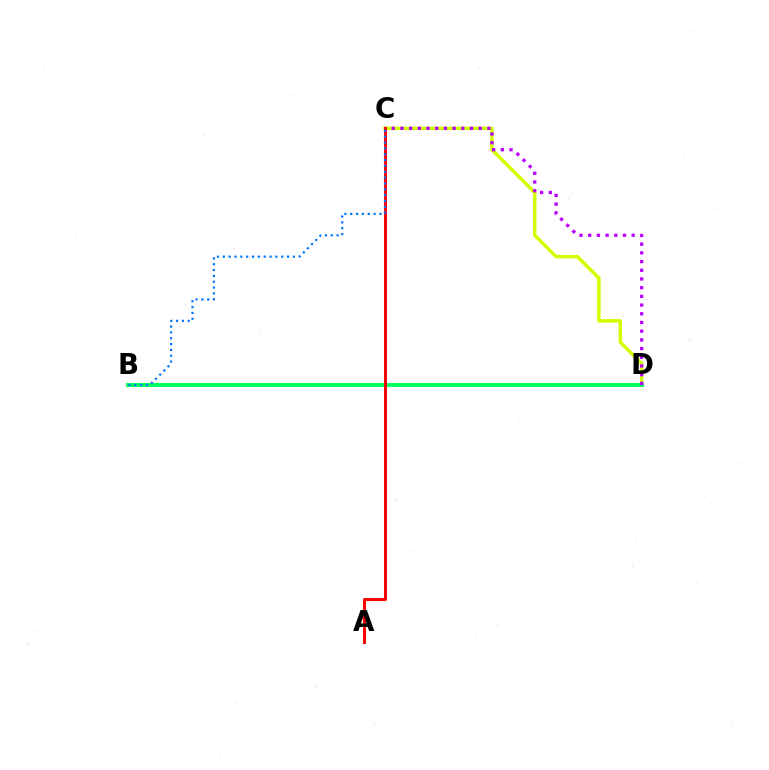{('C', 'D'): [{'color': '#d1ff00', 'line_style': 'solid', 'thickness': 2.5}, {'color': '#b900ff', 'line_style': 'dotted', 'thickness': 2.36}], ('B', 'D'): [{'color': '#00ff5c', 'line_style': 'solid', 'thickness': 2.82}], ('A', 'C'): [{'color': '#ff0000', 'line_style': 'solid', 'thickness': 2.12}], ('B', 'C'): [{'color': '#0074ff', 'line_style': 'dotted', 'thickness': 1.59}]}